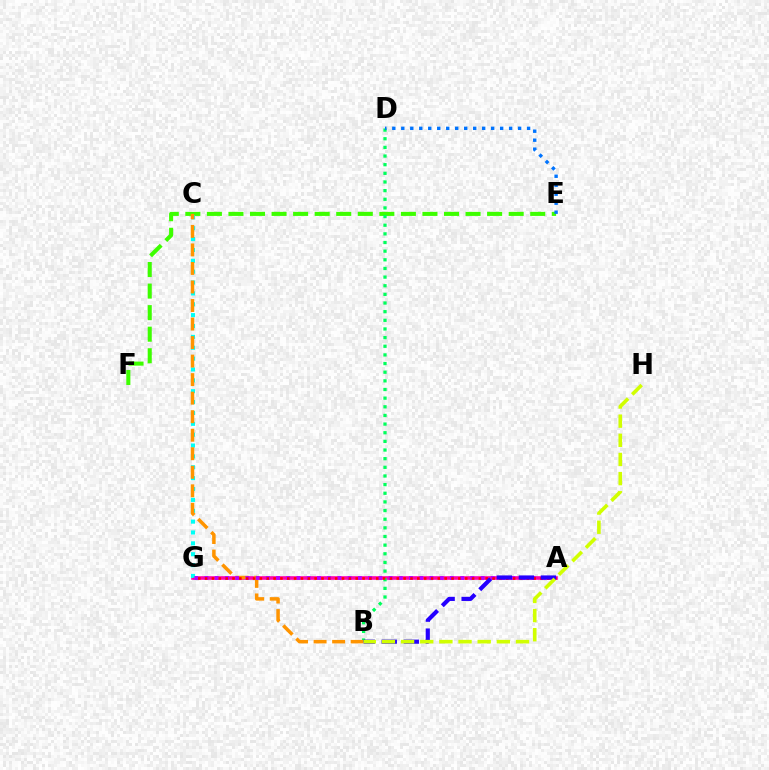{('A', 'G'): [{'color': '#ff00ac', 'line_style': 'solid', 'thickness': 2.6}, {'color': '#b900ff', 'line_style': 'dotted', 'thickness': 2.78}, {'color': '#ff0000', 'line_style': 'dotted', 'thickness': 1.86}], ('E', 'F'): [{'color': '#3dff00', 'line_style': 'dashed', 'thickness': 2.93}], ('B', 'D'): [{'color': '#00ff5c', 'line_style': 'dotted', 'thickness': 2.35}], ('C', 'G'): [{'color': '#00fff6', 'line_style': 'dotted', 'thickness': 2.95}], ('B', 'C'): [{'color': '#ff9400', 'line_style': 'dashed', 'thickness': 2.52}], ('A', 'B'): [{'color': '#2500ff', 'line_style': 'dashed', 'thickness': 2.99}], ('B', 'H'): [{'color': '#d1ff00', 'line_style': 'dashed', 'thickness': 2.6}], ('D', 'E'): [{'color': '#0074ff', 'line_style': 'dotted', 'thickness': 2.44}]}